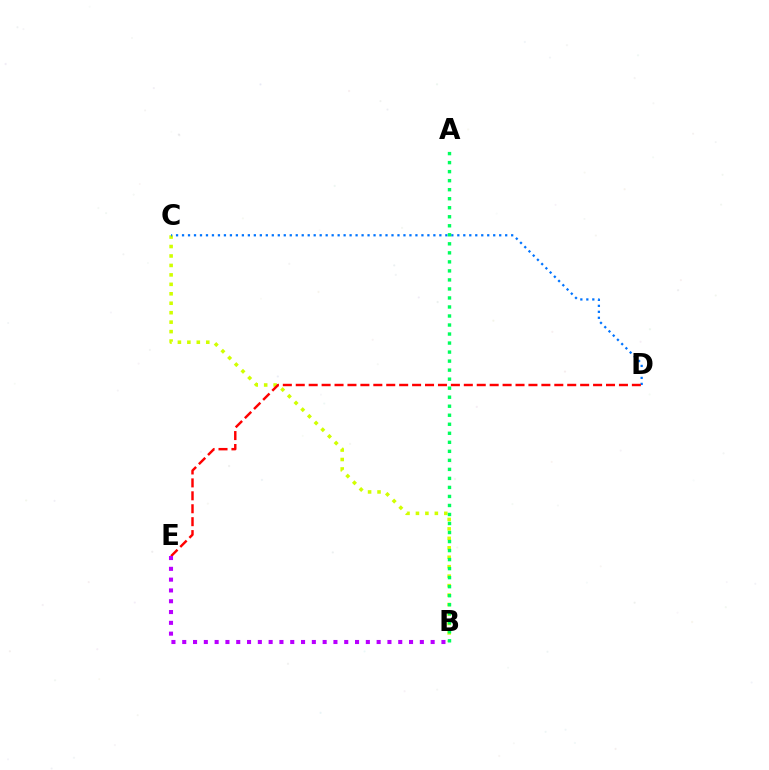{('B', 'C'): [{'color': '#d1ff00', 'line_style': 'dotted', 'thickness': 2.57}], ('C', 'D'): [{'color': '#0074ff', 'line_style': 'dotted', 'thickness': 1.63}], ('D', 'E'): [{'color': '#ff0000', 'line_style': 'dashed', 'thickness': 1.76}], ('A', 'B'): [{'color': '#00ff5c', 'line_style': 'dotted', 'thickness': 2.45}], ('B', 'E'): [{'color': '#b900ff', 'line_style': 'dotted', 'thickness': 2.93}]}